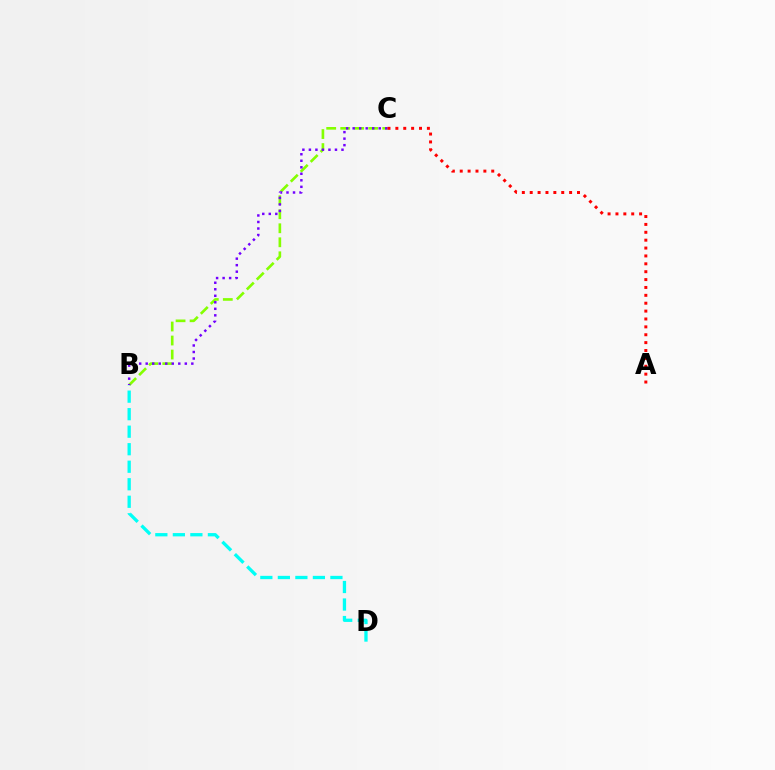{('B', 'D'): [{'color': '#00fff6', 'line_style': 'dashed', 'thickness': 2.38}], ('B', 'C'): [{'color': '#84ff00', 'line_style': 'dashed', 'thickness': 1.9}, {'color': '#7200ff', 'line_style': 'dotted', 'thickness': 1.77}], ('A', 'C'): [{'color': '#ff0000', 'line_style': 'dotted', 'thickness': 2.14}]}